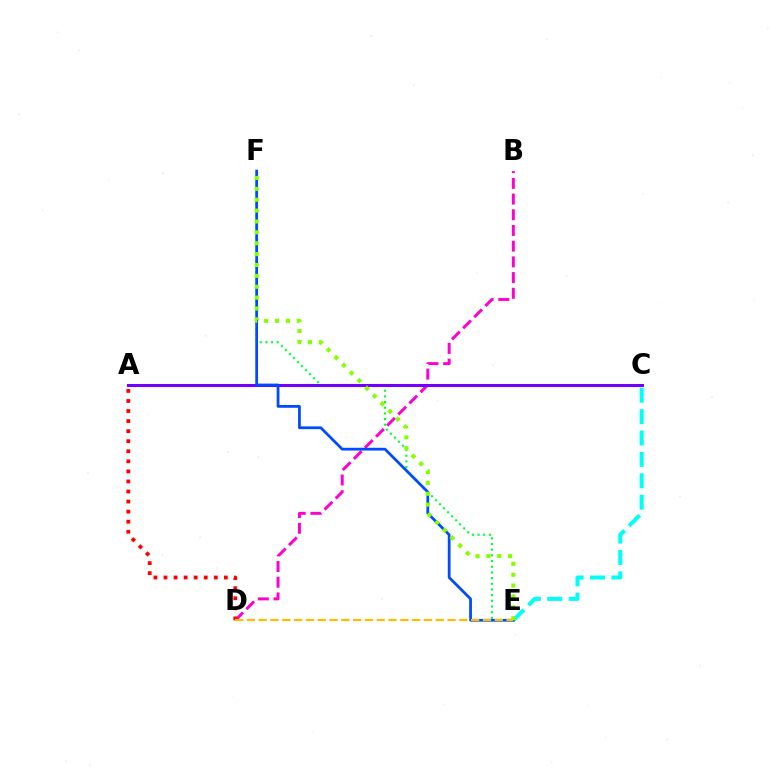{('C', 'E'): [{'color': '#00fff6', 'line_style': 'dashed', 'thickness': 2.91}], ('E', 'F'): [{'color': '#00ff39', 'line_style': 'dotted', 'thickness': 1.54}, {'color': '#004bff', 'line_style': 'solid', 'thickness': 1.99}, {'color': '#84ff00', 'line_style': 'dotted', 'thickness': 2.96}], ('B', 'D'): [{'color': '#ff00cf', 'line_style': 'dashed', 'thickness': 2.13}], ('A', 'C'): [{'color': '#7200ff', 'line_style': 'solid', 'thickness': 2.2}], ('A', 'D'): [{'color': '#ff0000', 'line_style': 'dotted', 'thickness': 2.73}], ('D', 'E'): [{'color': '#ffbd00', 'line_style': 'dashed', 'thickness': 1.6}]}